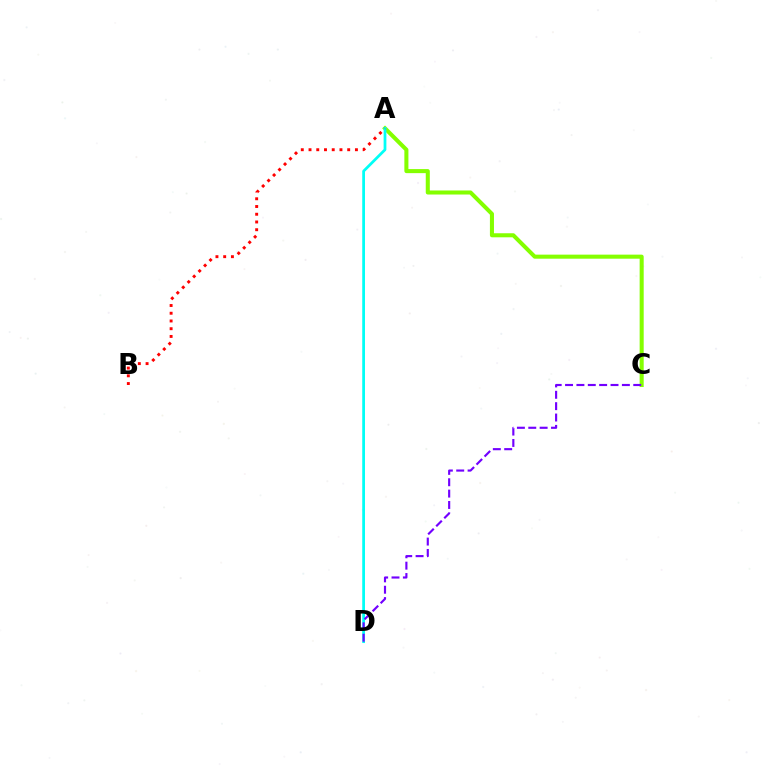{('A', 'C'): [{'color': '#84ff00', 'line_style': 'solid', 'thickness': 2.92}], ('A', 'D'): [{'color': '#00fff6', 'line_style': 'solid', 'thickness': 1.98}], ('A', 'B'): [{'color': '#ff0000', 'line_style': 'dotted', 'thickness': 2.1}], ('C', 'D'): [{'color': '#7200ff', 'line_style': 'dashed', 'thickness': 1.54}]}